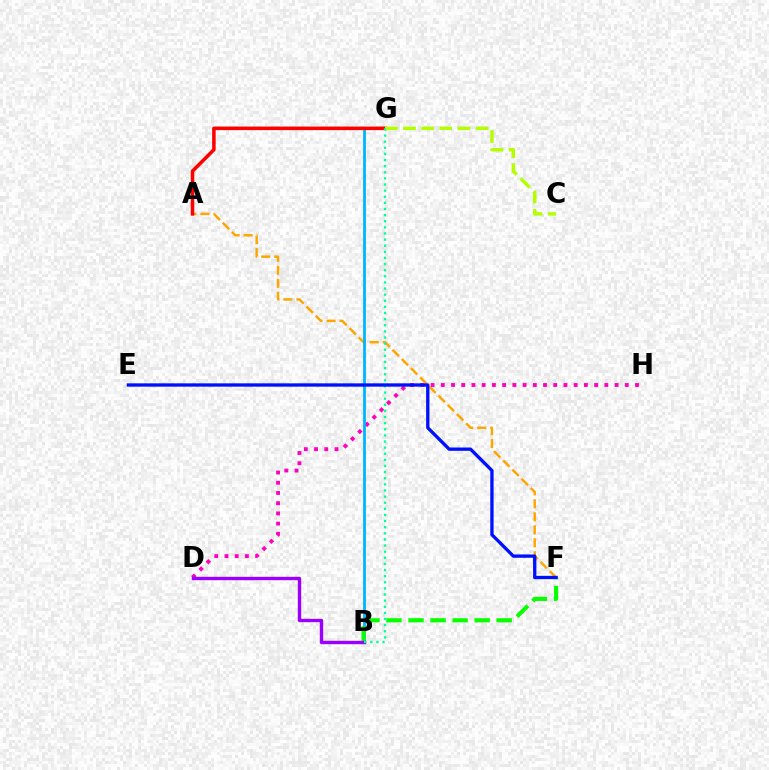{('D', 'H'): [{'color': '#ff00bd', 'line_style': 'dotted', 'thickness': 2.78}], ('A', 'F'): [{'color': '#ffa500', 'line_style': 'dashed', 'thickness': 1.77}], ('B', 'G'): [{'color': '#00b5ff', 'line_style': 'solid', 'thickness': 2.01}, {'color': '#00ff9d', 'line_style': 'dotted', 'thickness': 1.66}], ('A', 'G'): [{'color': '#ff0000', 'line_style': 'solid', 'thickness': 2.56}], ('B', 'F'): [{'color': '#08ff00', 'line_style': 'dashed', 'thickness': 2.99}], ('C', 'G'): [{'color': '#b3ff00', 'line_style': 'dashed', 'thickness': 2.47}], ('B', 'D'): [{'color': '#9b00ff', 'line_style': 'solid', 'thickness': 2.43}], ('E', 'F'): [{'color': '#0010ff', 'line_style': 'solid', 'thickness': 2.39}]}